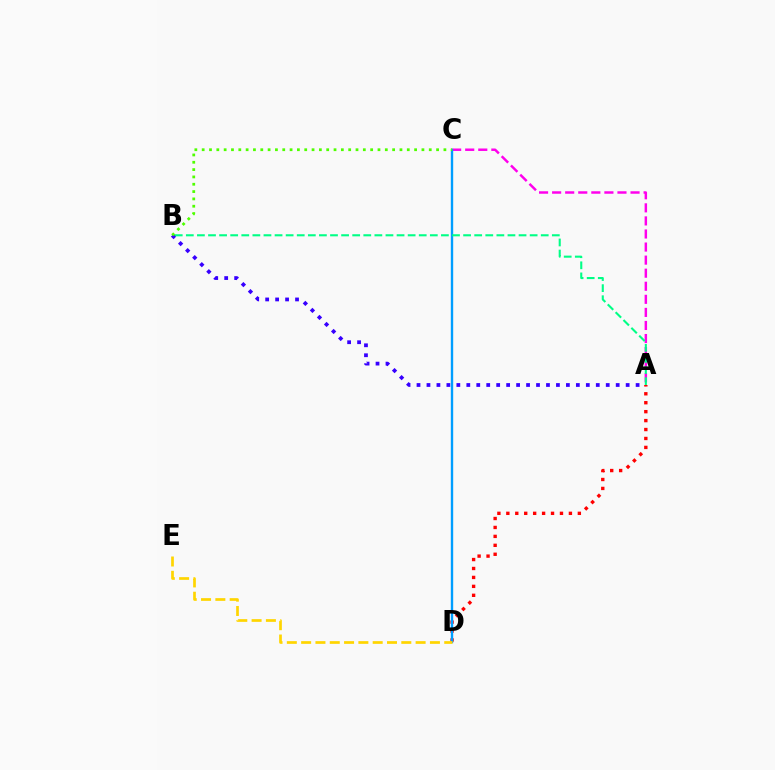{('A', 'C'): [{'color': '#ff00ed', 'line_style': 'dashed', 'thickness': 1.78}], ('A', 'B'): [{'color': '#3700ff', 'line_style': 'dotted', 'thickness': 2.71}, {'color': '#00ff86', 'line_style': 'dashed', 'thickness': 1.51}], ('A', 'D'): [{'color': '#ff0000', 'line_style': 'dotted', 'thickness': 2.43}], ('C', 'D'): [{'color': '#009eff', 'line_style': 'solid', 'thickness': 1.72}], ('B', 'C'): [{'color': '#4fff00', 'line_style': 'dotted', 'thickness': 1.99}], ('D', 'E'): [{'color': '#ffd500', 'line_style': 'dashed', 'thickness': 1.94}]}